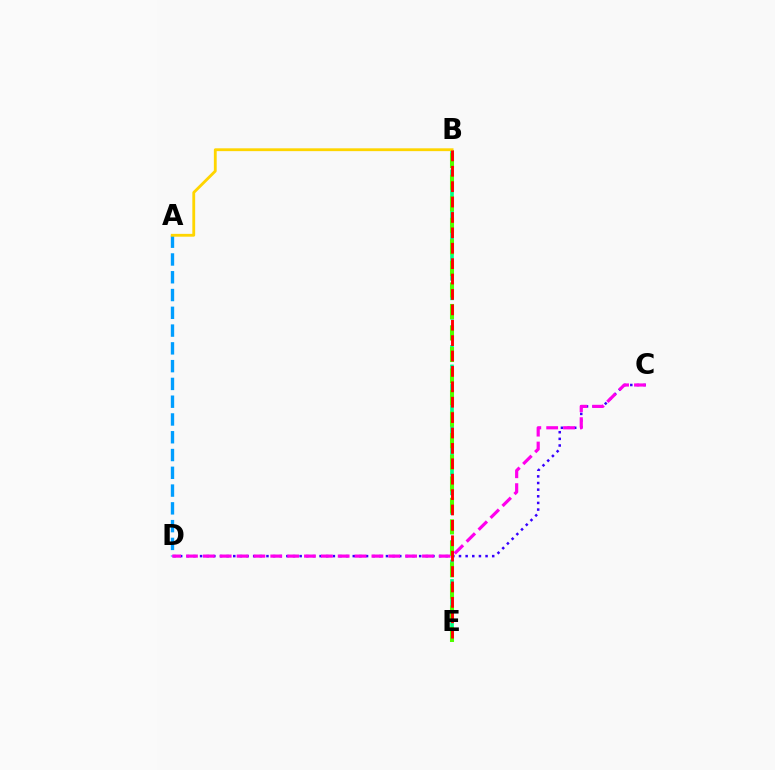{('C', 'D'): [{'color': '#3700ff', 'line_style': 'dotted', 'thickness': 1.8}, {'color': '#ff00ed', 'line_style': 'dashed', 'thickness': 2.29}], ('B', 'E'): [{'color': '#00ff86', 'line_style': 'dashed', 'thickness': 2.65}, {'color': '#4fff00', 'line_style': 'dashed', 'thickness': 2.93}, {'color': '#ff0000', 'line_style': 'dashed', 'thickness': 2.09}], ('A', 'D'): [{'color': '#009eff', 'line_style': 'dashed', 'thickness': 2.41}], ('A', 'B'): [{'color': '#ffd500', 'line_style': 'solid', 'thickness': 2.04}]}